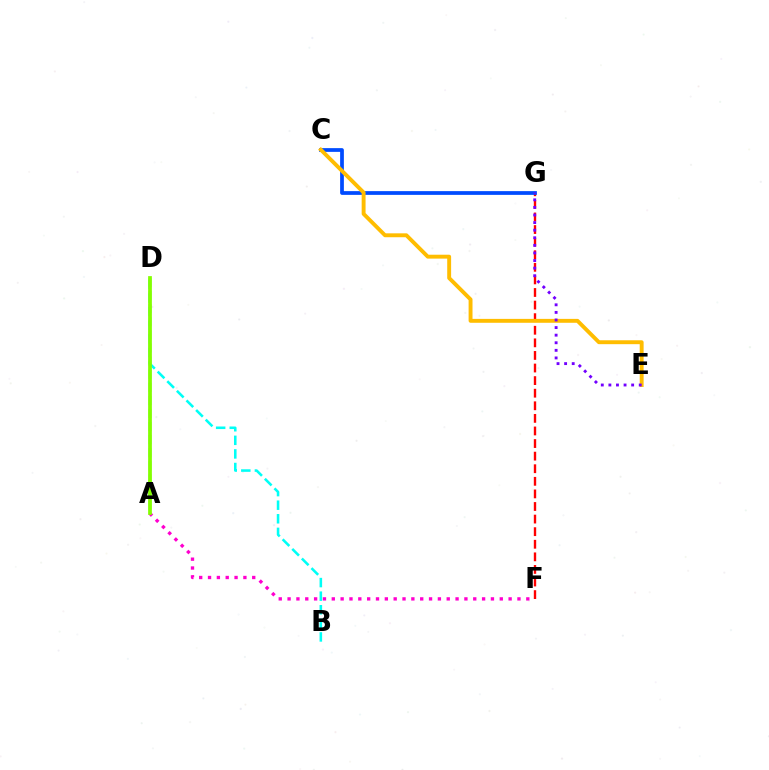{('F', 'G'): [{'color': '#ff0000', 'line_style': 'dashed', 'thickness': 1.71}], ('A', 'D'): [{'color': '#00ff39', 'line_style': 'dashed', 'thickness': 1.78}, {'color': '#84ff00', 'line_style': 'solid', 'thickness': 2.69}], ('B', 'D'): [{'color': '#00fff6', 'line_style': 'dashed', 'thickness': 1.85}], ('C', 'G'): [{'color': '#004bff', 'line_style': 'solid', 'thickness': 2.7}], ('C', 'E'): [{'color': '#ffbd00', 'line_style': 'solid', 'thickness': 2.81}], ('A', 'F'): [{'color': '#ff00cf', 'line_style': 'dotted', 'thickness': 2.4}], ('E', 'G'): [{'color': '#7200ff', 'line_style': 'dotted', 'thickness': 2.06}]}